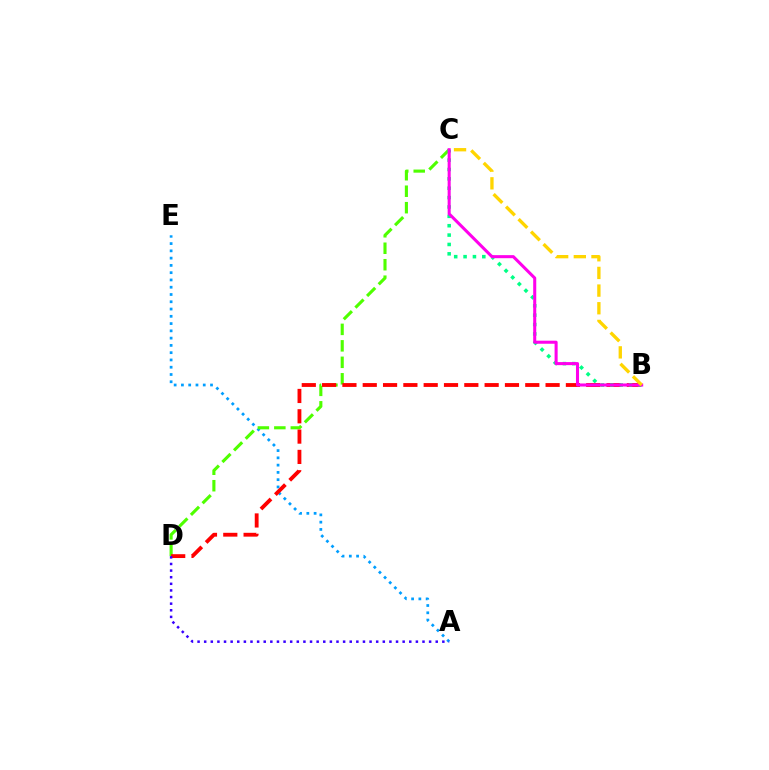{('A', 'E'): [{'color': '#009eff', 'line_style': 'dotted', 'thickness': 1.98}], ('C', 'D'): [{'color': '#4fff00', 'line_style': 'dashed', 'thickness': 2.24}], ('B', 'D'): [{'color': '#ff0000', 'line_style': 'dashed', 'thickness': 2.76}], ('B', 'C'): [{'color': '#00ff86', 'line_style': 'dotted', 'thickness': 2.55}, {'color': '#ff00ed', 'line_style': 'solid', 'thickness': 2.2}, {'color': '#ffd500', 'line_style': 'dashed', 'thickness': 2.4}], ('A', 'D'): [{'color': '#3700ff', 'line_style': 'dotted', 'thickness': 1.8}]}